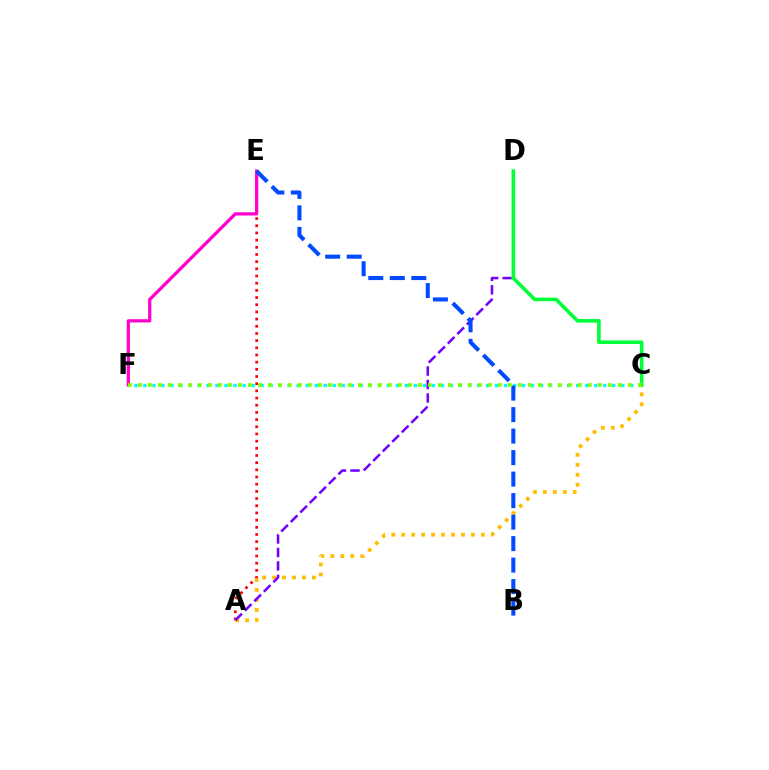{('C', 'F'): [{'color': '#00fff6', 'line_style': 'dotted', 'thickness': 2.45}, {'color': '#84ff00', 'line_style': 'dotted', 'thickness': 2.72}], ('A', 'E'): [{'color': '#ff0000', 'line_style': 'dotted', 'thickness': 1.95}], ('A', 'C'): [{'color': '#ffbd00', 'line_style': 'dotted', 'thickness': 2.71}], ('E', 'F'): [{'color': '#ff00cf', 'line_style': 'solid', 'thickness': 2.33}], ('A', 'D'): [{'color': '#7200ff', 'line_style': 'dashed', 'thickness': 1.83}], ('B', 'E'): [{'color': '#004bff', 'line_style': 'dashed', 'thickness': 2.92}], ('C', 'D'): [{'color': '#00ff39', 'line_style': 'solid', 'thickness': 2.58}]}